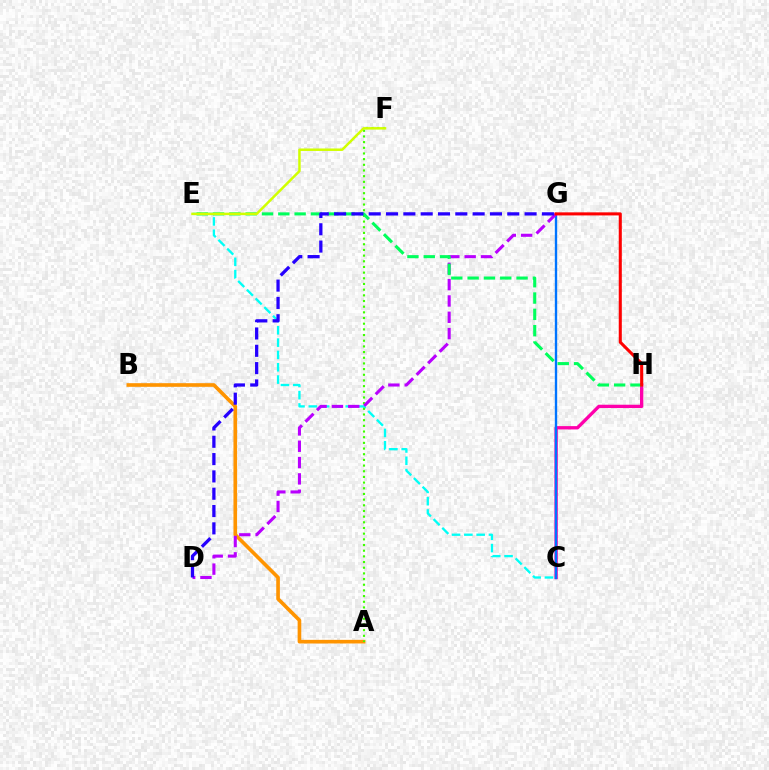{('C', 'E'): [{'color': '#00fff6', 'line_style': 'dashed', 'thickness': 1.67}], ('C', 'H'): [{'color': '#ff00ac', 'line_style': 'solid', 'thickness': 2.39}], ('A', 'B'): [{'color': '#ff9400', 'line_style': 'solid', 'thickness': 2.62}], ('A', 'F'): [{'color': '#3dff00', 'line_style': 'dotted', 'thickness': 1.54}], ('C', 'G'): [{'color': '#0074ff', 'line_style': 'solid', 'thickness': 1.7}], ('D', 'G'): [{'color': '#b900ff', 'line_style': 'dashed', 'thickness': 2.22}, {'color': '#2500ff', 'line_style': 'dashed', 'thickness': 2.35}], ('E', 'H'): [{'color': '#00ff5c', 'line_style': 'dashed', 'thickness': 2.22}], ('E', 'F'): [{'color': '#d1ff00', 'line_style': 'solid', 'thickness': 1.79}], ('G', 'H'): [{'color': '#ff0000', 'line_style': 'solid', 'thickness': 2.21}]}